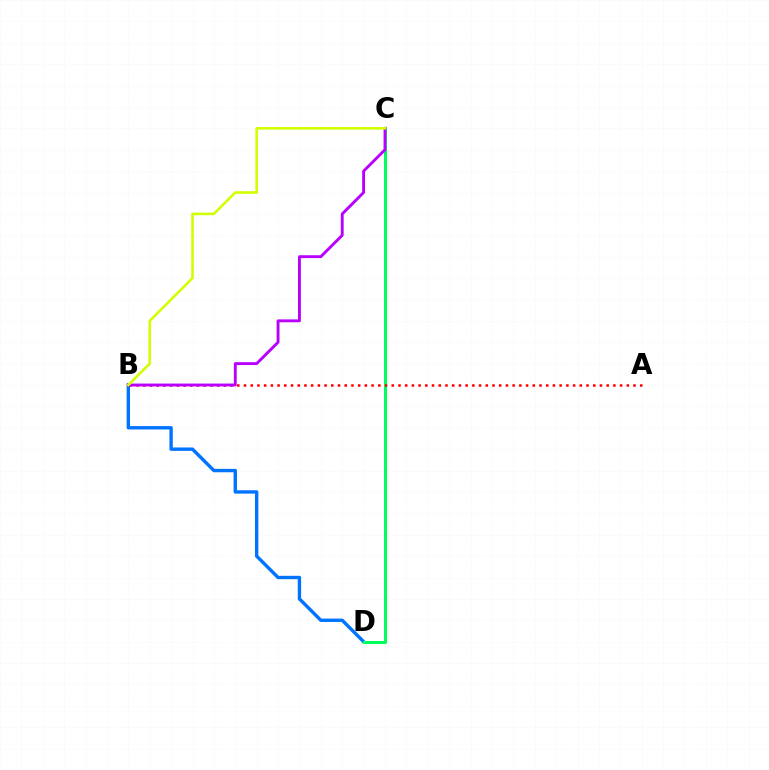{('B', 'D'): [{'color': '#0074ff', 'line_style': 'solid', 'thickness': 2.44}], ('C', 'D'): [{'color': '#00ff5c', 'line_style': 'solid', 'thickness': 2.17}], ('A', 'B'): [{'color': '#ff0000', 'line_style': 'dotted', 'thickness': 1.82}], ('B', 'C'): [{'color': '#b900ff', 'line_style': 'solid', 'thickness': 2.08}, {'color': '#d1ff00', 'line_style': 'solid', 'thickness': 1.85}]}